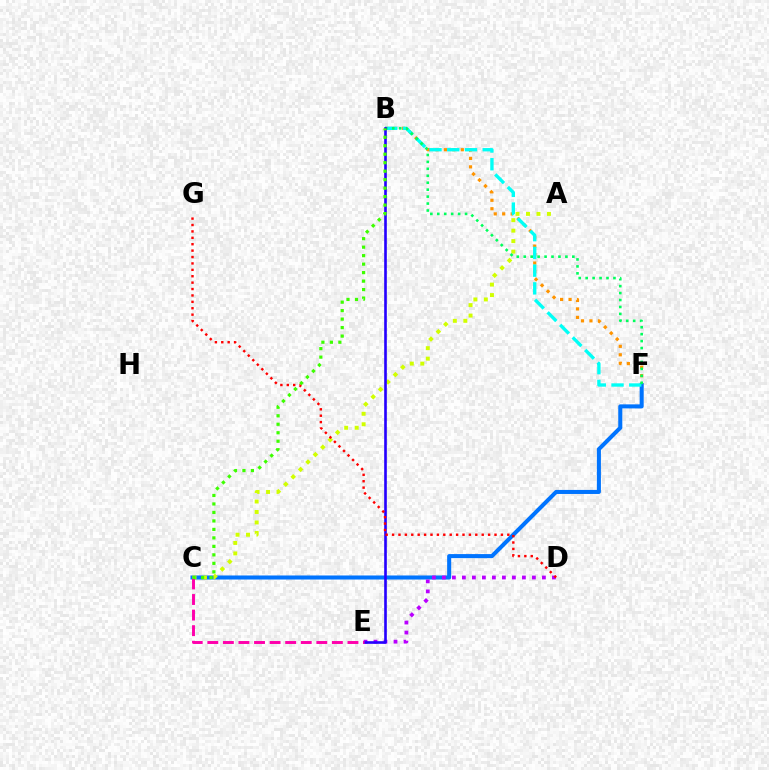{('B', 'F'): [{'color': '#ff9400', 'line_style': 'dotted', 'thickness': 2.3}, {'color': '#00fff6', 'line_style': 'dashed', 'thickness': 2.41}, {'color': '#00ff5c', 'line_style': 'dotted', 'thickness': 1.89}], ('C', 'F'): [{'color': '#0074ff', 'line_style': 'solid', 'thickness': 2.91}], ('D', 'E'): [{'color': '#b900ff', 'line_style': 'dotted', 'thickness': 2.72}], ('A', 'C'): [{'color': '#d1ff00', 'line_style': 'dotted', 'thickness': 2.85}], ('B', 'E'): [{'color': '#2500ff', 'line_style': 'solid', 'thickness': 1.89}], ('C', 'E'): [{'color': '#ff00ac', 'line_style': 'dashed', 'thickness': 2.12}], ('D', 'G'): [{'color': '#ff0000', 'line_style': 'dotted', 'thickness': 1.74}], ('B', 'C'): [{'color': '#3dff00', 'line_style': 'dotted', 'thickness': 2.31}]}